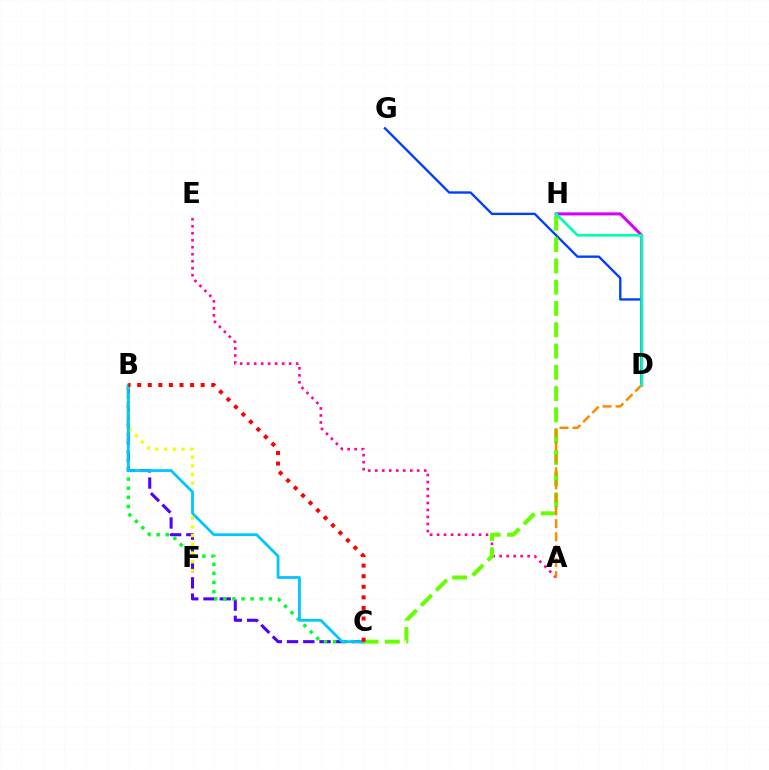{('B', 'C'): [{'color': '#4f00ff', 'line_style': 'dashed', 'thickness': 2.21}, {'color': '#00ff27', 'line_style': 'dotted', 'thickness': 2.47}, {'color': '#00c7ff', 'line_style': 'solid', 'thickness': 2.0}, {'color': '#ff0000', 'line_style': 'dotted', 'thickness': 2.87}], ('D', 'H'): [{'color': '#d600ff', 'line_style': 'solid', 'thickness': 2.19}, {'color': '#00ffaf', 'line_style': 'solid', 'thickness': 1.96}], ('D', 'G'): [{'color': '#003fff', 'line_style': 'solid', 'thickness': 1.7}], ('B', 'F'): [{'color': '#eeff00', 'line_style': 'dotted', 'thickness': 2.37}], ('A', 'E'): [{'color': '#ff00a0', 'line_style': 'dotted', 'thickness': 1.9}], ('C', 'H'): [{'color': '#66ff00', 'line_style': 'dashed', 'thickness': 2.89}], ('A', 'D'): [{'color': '#ff8800', 'line_style': 'dashed', 'thickness': 1.76}]}